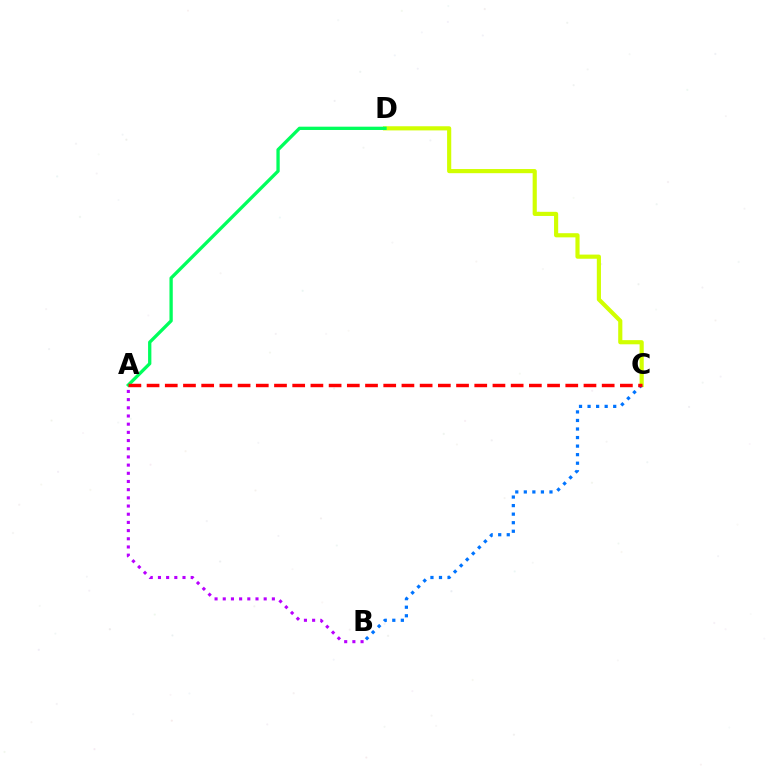{('C', 'D'): [{'color': '#d1ff00', 'line_style': 'solid', 'thickness': 2.99}], ('B', 'C'): [{'color': '#0074ff', 'line_style': 'dotted', 'thickness': 2.32}], ('A', 'D'): [{'color': '#00ff5c', 'line_style': 'solid', 'thickness': 2.38}], ('A', 'B'): [{'color': '#b900ff', 'line_style': 'dotted', 'thickness': 2.22}], ('A', 'C'): [{'color': '#ff0000', 'line_style': 'dashed', 'thickness': 2.47}]}